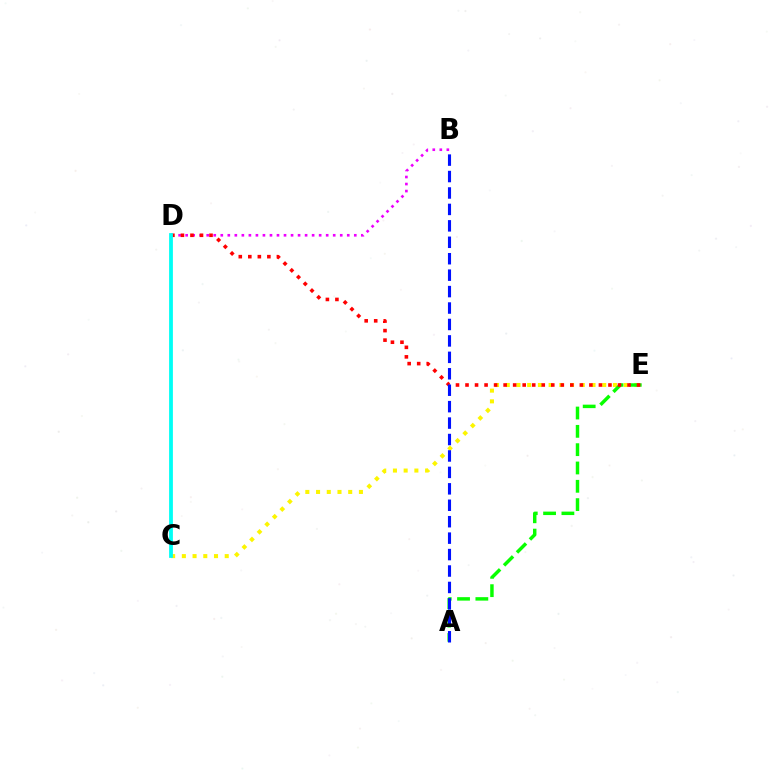{('C', 'E'): [{'color': '#fcf500', 'line_style': 'dotted', 'thickness': 2.91}], ('B', 'D'): [{'color': '#ee00ff', 'line_style': 'dotted', 'thickness': 1.91}], ('A', 'E'): [{'color': '#08ff00', 'line_style': 'dashed', 'thickness': 2.49}], ('D', 'E'): [{'color': '#ff0000', 'line_style': 'dotted', 'thickness': 2.59}], ('C', 'D'): [{'color': '#00fff6', 'line_style': 'solid', 'thickness': 2.73}], ('A', 'B'): [{'color': '#0010ff', 'line_style': 'dashed', 'thickness': 2.23}]}